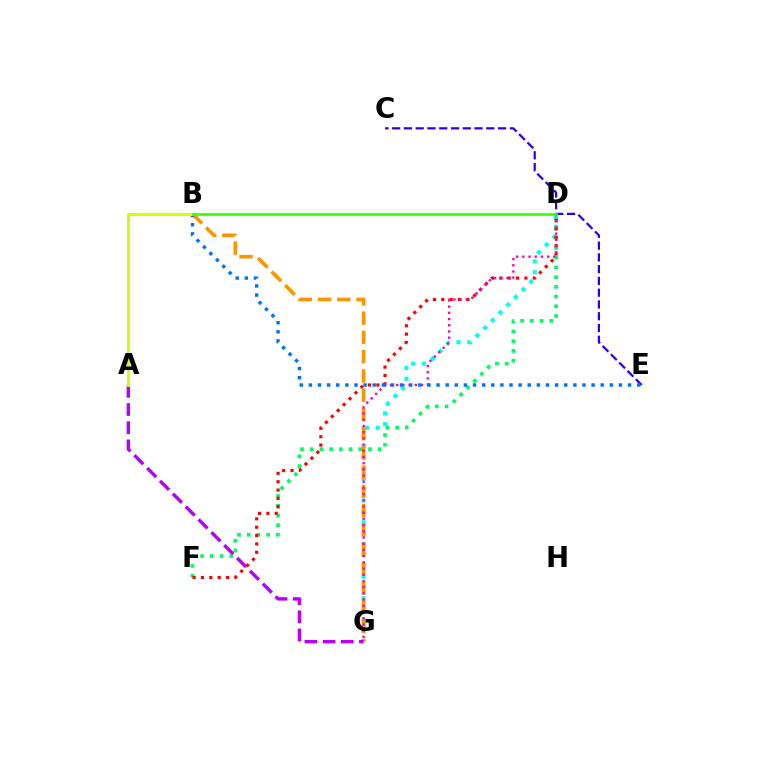{('D', 'G'): [{'color': '#00fff6', 'line_style': 'dotted', 'thickness': 2.95}, {'color': '#ff00ac', 'line_style': 'dotted', 'thickness': 1.68}], ('D', 'F'): [{'color': '#00ff5c', 'line_style': 'dotted', 'thickness': 2.64}, {'color': '#ff0000', 'line_style': 'dotted', 'thickness': 2.27}], ('B', 'G'): [{'color': '#ff9400', 'line_style': 'dashed', 'thickness': 2.62}], ('A', 'G'): [{'color': '#b900ff', 'line_style': 'dashed', 'thickness': 2.47}], ('C', 'E'): [{'color': '#2500ff', 'line_style': 'dashed', 'thickness': 1.6}], ('B', 'E'): [{'color': '#0074ff', 'line_style': 'dotted', 'thickness': 2.48}], ('A', 'B'): [{'color': '#d1ff00', 'line_style': 'solid', 'thickness': 2.11}], ('B', 'D'): [{'color': '#3dff00', 'line_style': 'solid', 'thickness': 1.93}]}